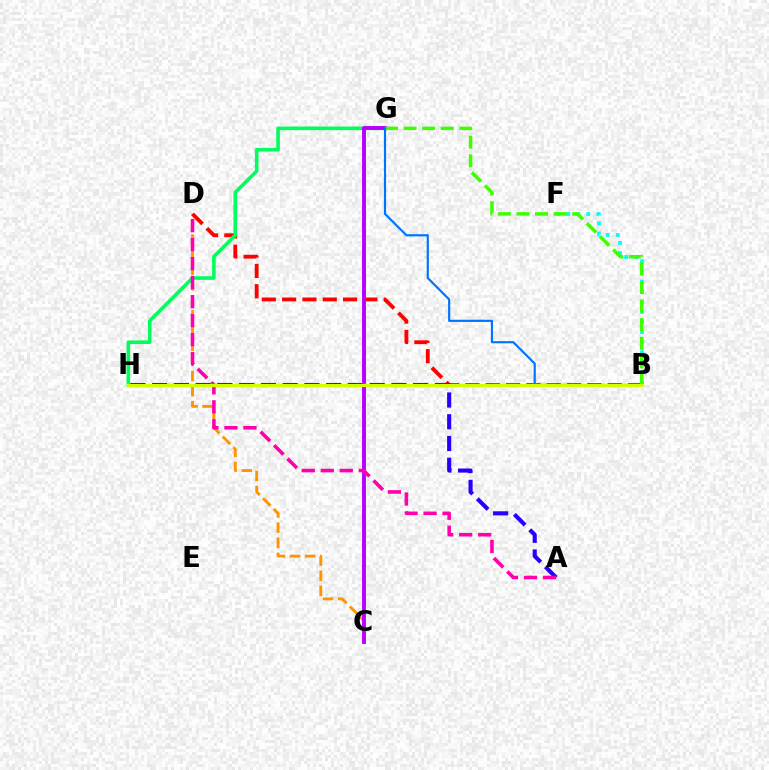{('C', 'D'): [{'color': '#ff9400', 'line_style': 'dashed', 'thickness': 2.06}], ('B', 'D'): [{'color': '#ff0000', 'line_style': 'dashed', 'thickness': 2.76}], ('A', 'H'): [{'color': '#2500ff', 'line_style': 'dashed', 'thickness': 2.95}], ('B', 'F'): [{'color': '#00fff6', 'line_style': 'dotted', 'thickness': 2.75}], ('G', 'H'): [{'color': '#00ff5c', 'line_style': 'solid', 'thickness': 2.59}], ('C', 'G'): [{'color': '#b900ff', 'line_style': 'solid', 'thickness': 2.82}], ('B', 'G'): [{'color': '#3dff00', 'line_style': 'dashed', 'thickness': 2.52}, {'color': '#0074ff', 'line_style': 'solid', 'thickness': 1.56}], ('A', 'D'): [{'color': '#ff00ac', 'line_style': 'dashed', 'thickness': 2.58}], ('B', 'H'): [{'color': '#d1ff00', 'line_style': 'solid', 'thickness': 2.33}]}